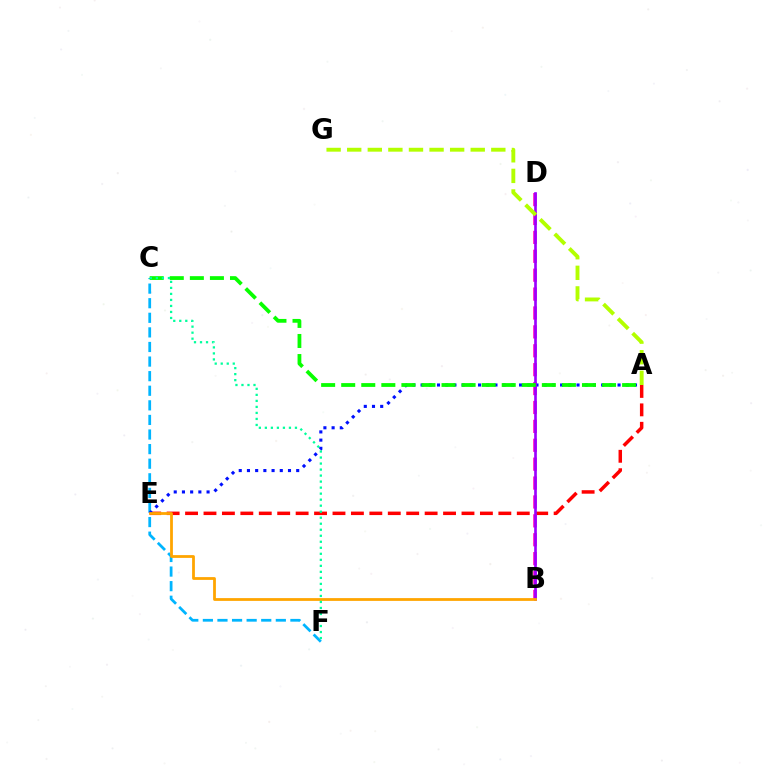{('C', 'F'): [{'color': '#00b5ff', 'line_style': 'dashed', 'thickness': 1.98}, {'color': '#00ff9d', 'line_style': 'dotted', 'thickness': 1.63}], ('A', 'E'): [{'color': '#ff0000', 'line_style': 'dashed', 'thickness': 2.5}, {'color': '#0010ff', 'line_style': 'dotted', 'thickness': 2.23}], ('B', 'D'): [{'color': '#ff00bd', 'line_style': 'dashed', 'thickness': 2.57}, {'color': '#9b00ff', 'line_style': 'solid', 'thickness': 1.92}], ('A', 'C'): [{'color': '#08ff00', 'line_style': 'dashed', 'thickness': 2.73}], ('A', 'G'): [{'color': '#b3ff00', 'line_style': 'dashed', 'thickness': 2.8}], ('B', 'E'): [{'color': '#ffa500', 'line_style': 'solid', 'thickness': 2.0}]}